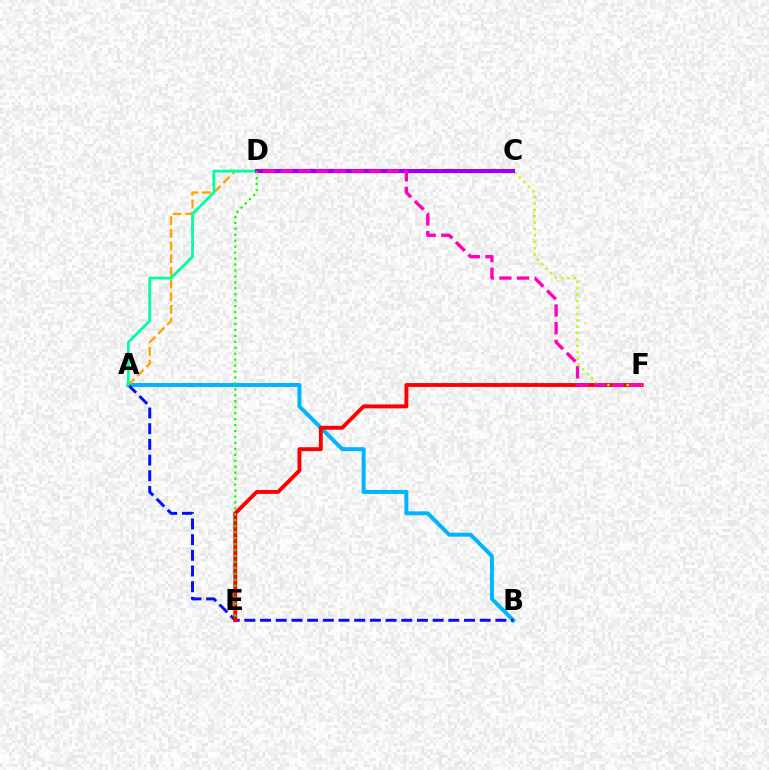{('A', 'B'): [{'color': '#00b5ff', 'line_style': 'solid', 'thickness': 2.86}, {'color': '#0010ff', 'line_style': 'dashed', 'thickness': 2.13}], ('A', 'D'): [{'color': '#ffa500', 'line_style': 'dashed', 'thickness': 1.72}, {'color': '#00ff9d', 'line_style': 'solid', 'thickness': 1.99}], ('E', 'F'): [{'color': '#ff0000', 'line_style': 'solid', 'thickness': 2.8}], ('C', 'F'): [{'color': '#b3ff00', 'line_style': 'dotted', 'thickness': 1.74}], ('C', 'D'): [{'color': '#9b00ff', 'line_style': 'solid', 'thickness': 2.94}], ('D', 'E'): [{'color': '#08ff00', 'line_style': 'dotted', 'thickness': 1.62}], ('D', 'F'): [{'color': '#ff00bd', 'line_style': 'dashed', 'thickness': 2.4}]}